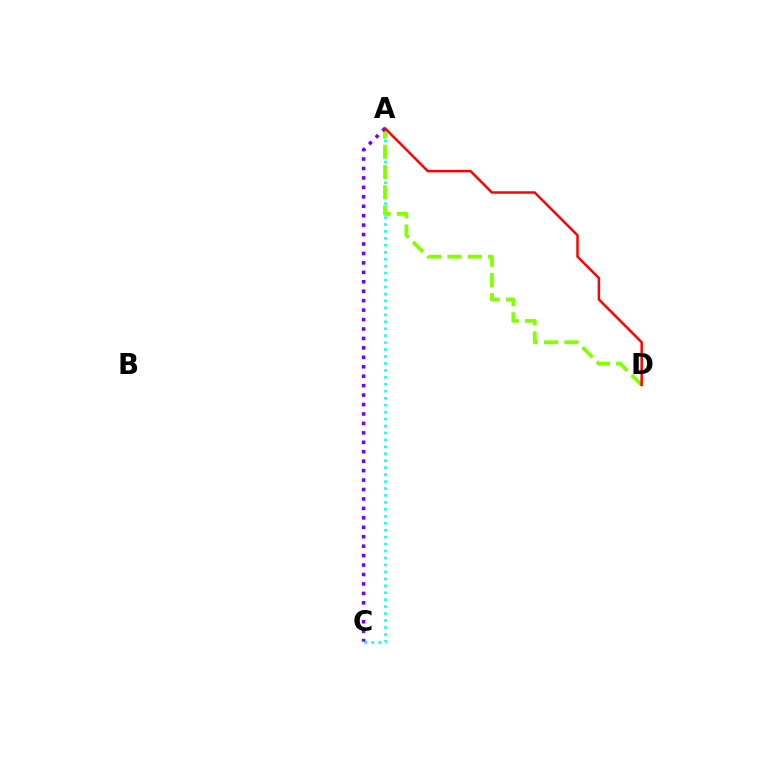{('A', 'C'): [{'color': '#00fff6', 'line_style': 'dotted', 'thickness': 1.89}, {'color': '#7200ff', 'line_style': 'dotted', 'thickness': 2.57}], ('A', 'D'): [{'color': '#84ff00', 'line_style': 'dashed', 'thickness': 2.75}, {'color': '#ff0000', 'line_style': 'solid', 'thickness': 1.79}]}